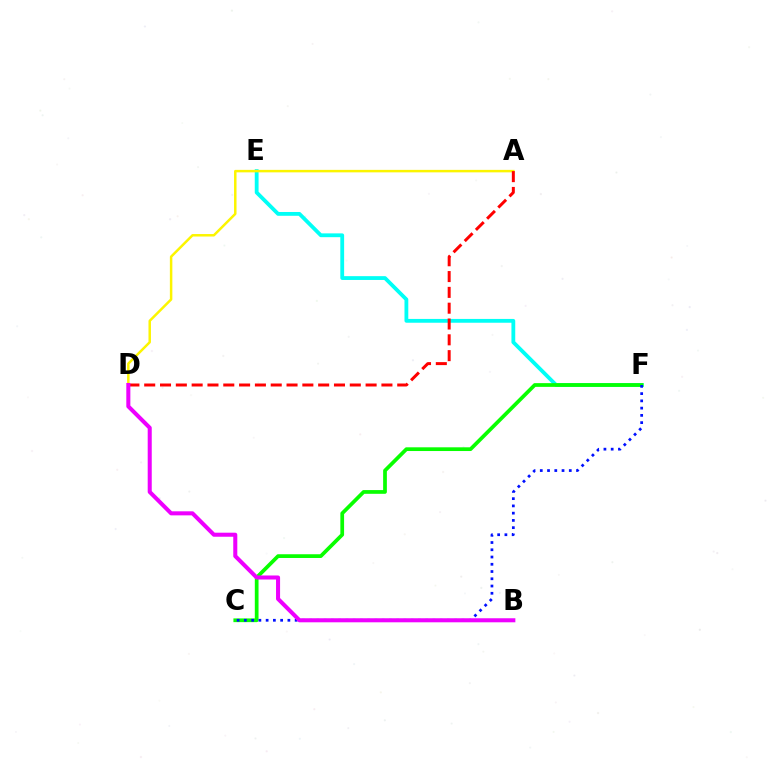{('E', 'F'): [{'color': '#00fff6', 'line_style': 'solid', 'thickness': 2.74}], ('A', 'D'): [{'color': '#fcf500', 'line_style': 'solid', 'thickness': 1.79}, {'color': '#ff0000', 'line_style': 'dashed', 'thickness': 2.15}], ('C', 'F'): [{'color': '#08ff00', 'line_style': 'solid', 'thickness': 2.68}, {'color': '#0010ff', 'line_style': 'dotted', 'thickness': 1.97}], ('B', 'D'): [{'color': '#ee00ff', 'line_style': 'solid', 'thickness': 2.91}]}